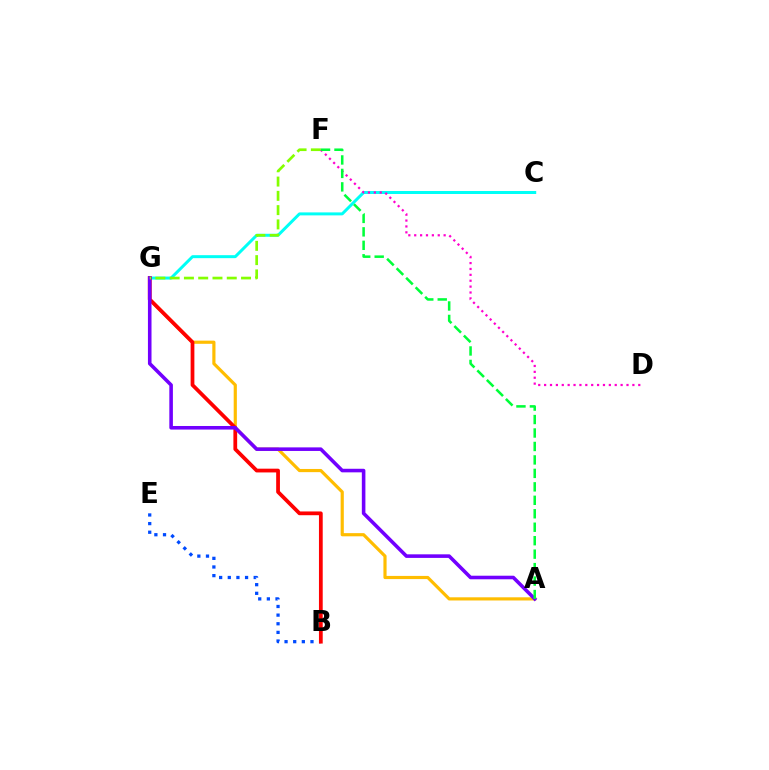{('A', 'G'): [{'color': '#ffbd00', 'line_style': 'solid', 'thickness': 2.28}, {'color': '#7200ff', 'line_style': 'solid', 'thickness': 2.57}], ('B', 'E'): [{'color': '#004bff', 'line_style': 'dotted', 'thickness': 2.35}], ('C', 'G'): [{'color': '#00fff6', 'line_style': 'solid', 'thickness': 2.15}], ('B', 'G'): [{'color': '#ff0000', 'line_style': 'solid', 'thickness': 2.71}], ('F', 'G'): [{'color': '#84ff00', 'line_style': 'dashed', 'thickness': 1.94}], ('D', 'F'): [{'color': '#ff00cf', 'line_style': 'dotted', 'thickness': 1.6}], ('A', 'F'): [{'color': '#00ff39', 'line_style': 'dashed', 'thickness': 1.83}]}